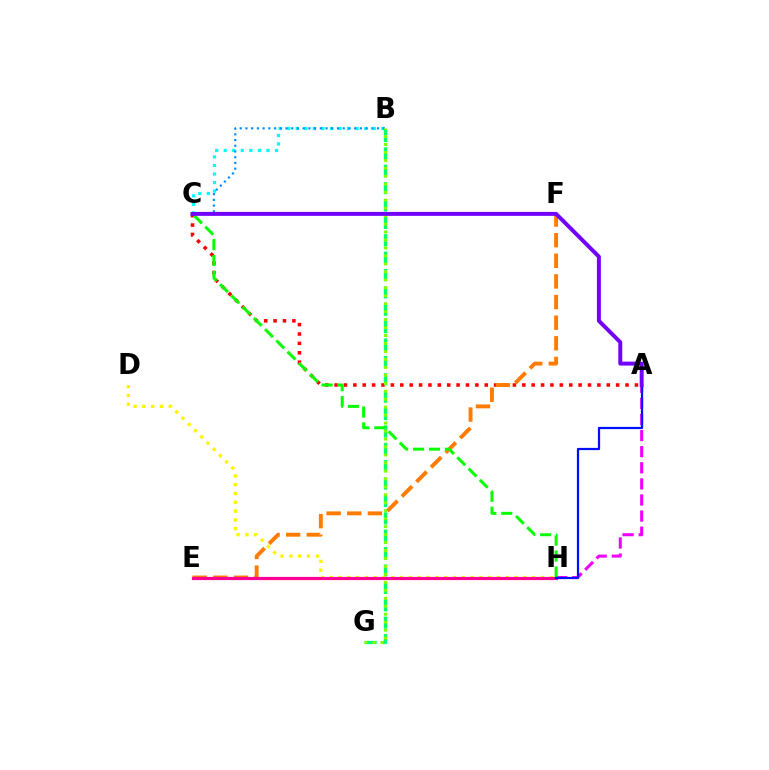{('B', 'C'): [{'color': '#00fff6', 'line_style': 'dotted', 'thickness': 2.32}, {'color': '#008cff', 'line_style': 'dotted', 'thickness': 1.55}], ('A', 'H'): [{'color': '#ee00ff', 'line_style': 'dashed', 'thickness': 2.19}, {'color': '#0010ff', 'line_style': 'solid', 'thickness': 1.6}], ('A', 'C'): [{'color': '#ff0000', 'line_style': 'dotted', 'thickness': 2.55}, {'color': '#7200ff', 'line_style': 'solid', 'thickness': 2.84}], ('E', 'F'): [{'color': '#ff7c00', 'line_style': 'dashed', 'thickness': 2.8}], ('B', 'G'): [{'color': '#00ff74', 'line_style': 'dashed', 'thickness': 2.36}, {'color': '#84ff00', 'line_style': 'dotted', 'thickness': 2.16}], ('D', 'H'): [{'color': '#fcf500', 'line_style': 'dotted', 'thickness': 2.39}], ('E', 'H'): [{'color': '#ff0094', 'line_style': 'solid', 'thickness': 2.28}], ('C', 'H'): [{'color': '#08ff00', 'line_style': 'dashed', 'thickness': 2.16}]}